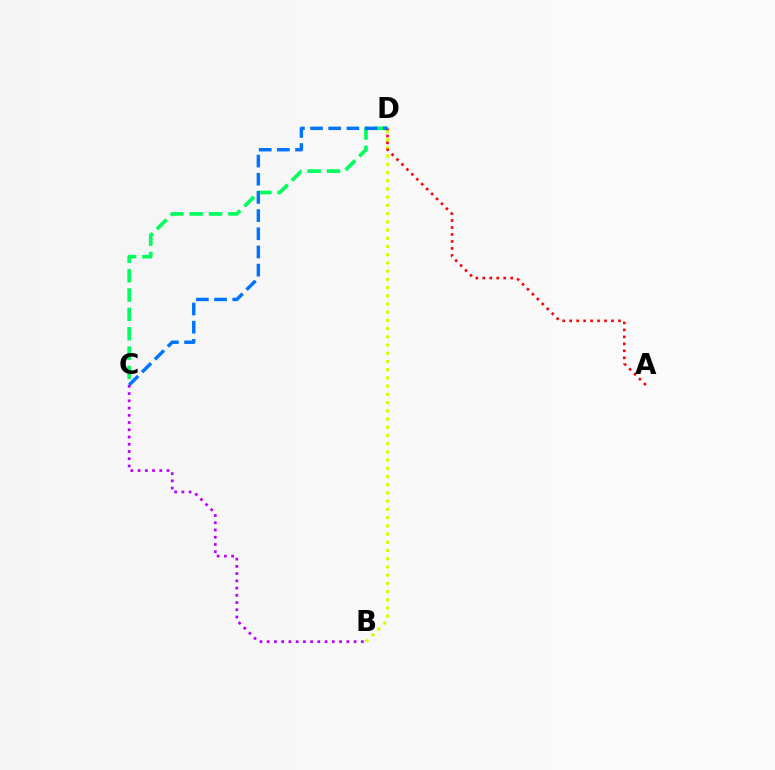{('B', 'D'): [{'color': '#d1ff00', 'line_style': 'dotted', 'thickness': 2.23}], ('C', 'D'): [{'color': '#00ff5c', 'line_style': 'dashed', 'thickness': 2.63}, {'color': '#0074ff', 'line_style': 'dashed', 'thickness': 2.47}], ('A', 'D'): [{'color': '#ff0000', 'line_style': 'dotted', 'thickness': 1.89}], ('B', 'C'): [{'color': '#b900ff', 'line_style': 'dotted', 'thickness': 1.97}]}